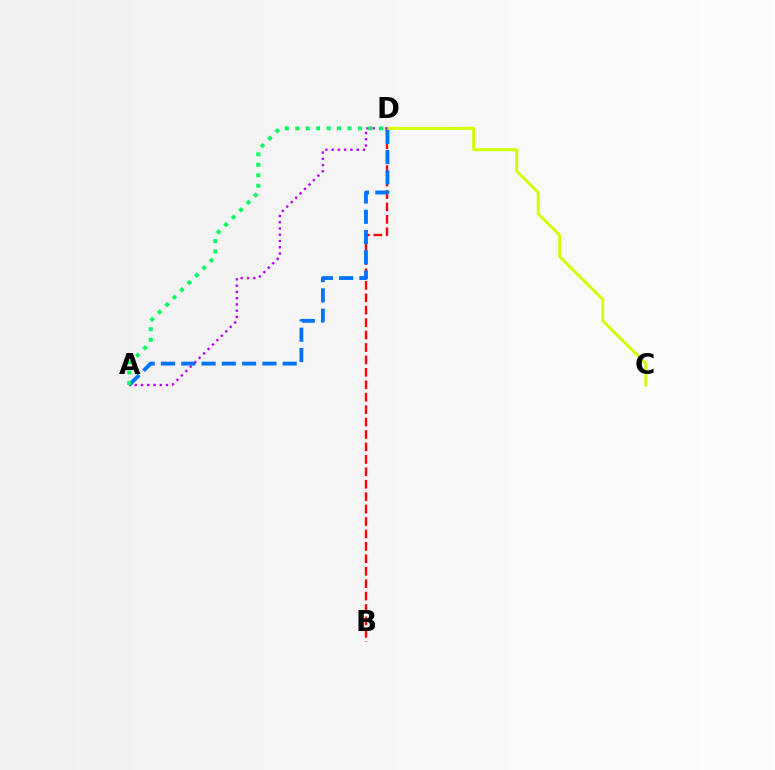{('B', 'D'): [{'color': '#ff0000', 'line_style': 'dashed', 'thickness': 1.69}], ('A', 'D'): [{'color': '#0074ff', 'line_style': 'dashed', 'thickness': 2.76}, {'color': '#b900ff', 'line_style': 'dotted', 'thickness': 1.7}, {'color': '#00ff5c', 'line_style': 'dotted', 'thickness': 2.84}], ('C', 'D'): [{'color': '#d1ff00', 'line_style': 'solid', 'thickness': 2.1}]}